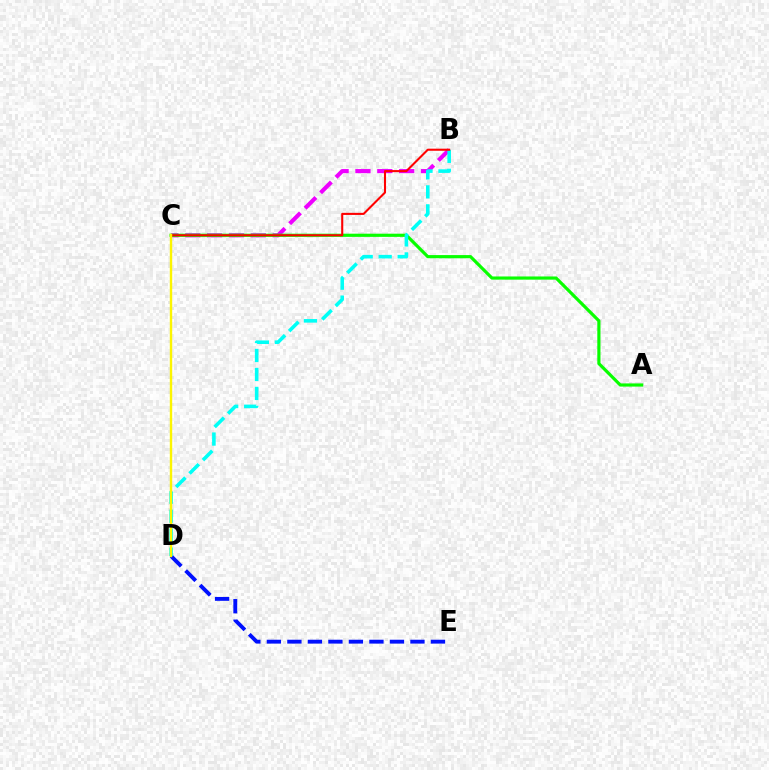{('D', 'E'): [{'color': '#0010ff', 'line_style': 'dashed', 'thickness': 2.79}], ('B', 'C'): [{'color': '#ee00ff', 'line_style': 'dashed', 'thickness': 2.97}, {'color': '#ff0000', 'line_style': 'solid', 'thickness': 1.5}], ('A', 'C'): [{'color': '#08ff00', 'line_style': 'solid', 'thickness': 2.28}], ('B', 'D'): [{'color': '#00fff6', 'line_style': 'dashed', 'thickness': 2.58}], ('C', 'D'): [{'color': '#fcf500', 'line_style': 'solid', 'thickness': 1.73}]}